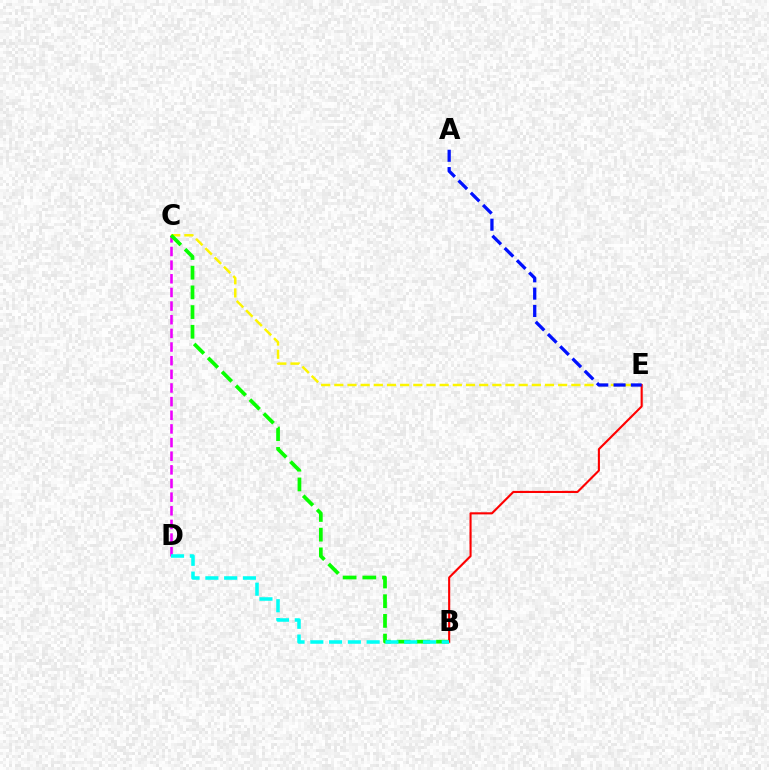{('C', 'D'): [{'color': '#ee00ff', 'line_style': 'dashed', 'thickness': 1.85}], ('C', 'E'): [{'color': '#fcf500', 'line_style': 'dashed', 'thickness': 1.79}], ('B', 'C'): [{'color': '#08ff00', 'line_style': 'dashed', 'thickness': 2.68}], ('B', 'E'): [{'color': '#ff0000', 'line_style': 'solid', 'thickness': 1.52}], ('B', 'D'): [{'color': '#00fff6', 'line_style': 'dashed', 'thickness': 2.55}], ('A', 'E'): [{'color': '#0010ff', 'line_style': 'dashed', 'thickness': 2.35}]}